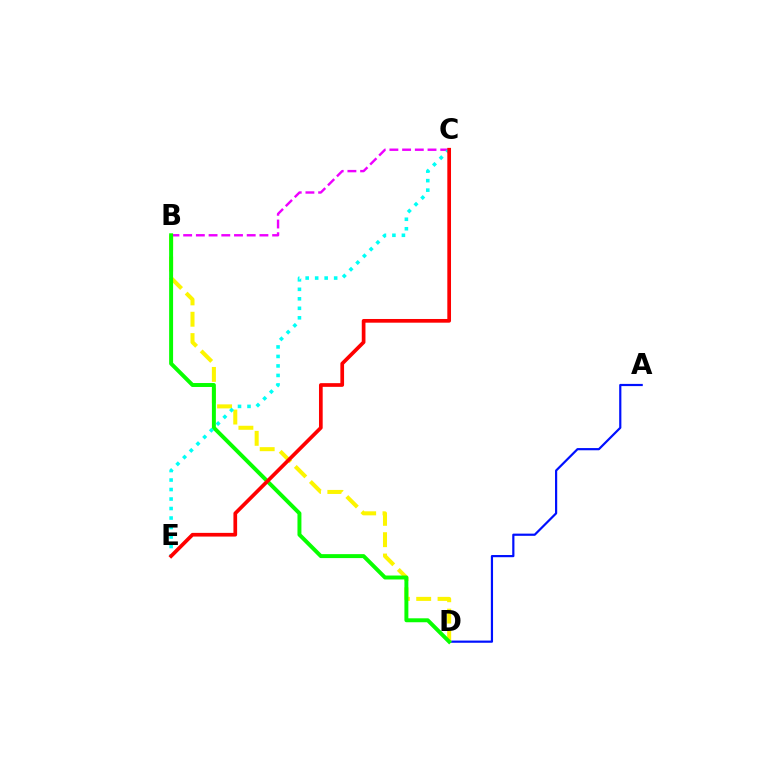{('A', 'D'): [{'color': '#0010ff', 'line_style': 'solid', 'thickness': 1.58}], ('B', 'D'): [{'color': '#fcf500', 'line_style': 'dashed', 'thickness': 2.9}, {'color': '#08ff00', 'line_style': 'solid', 'thickness': 2.84}], ('B', 'C'): [{'color': '#ee00ff', 'line_style': 'dashed', 'thickness': 1.73}], ('C', 'E'): [{'color': '#00fff6', 'line_style': 'dotted', 'thickness': 2.58}, {'color': '#ff0000', 'line_style': 'solid', 'thickness': 2.66}]}